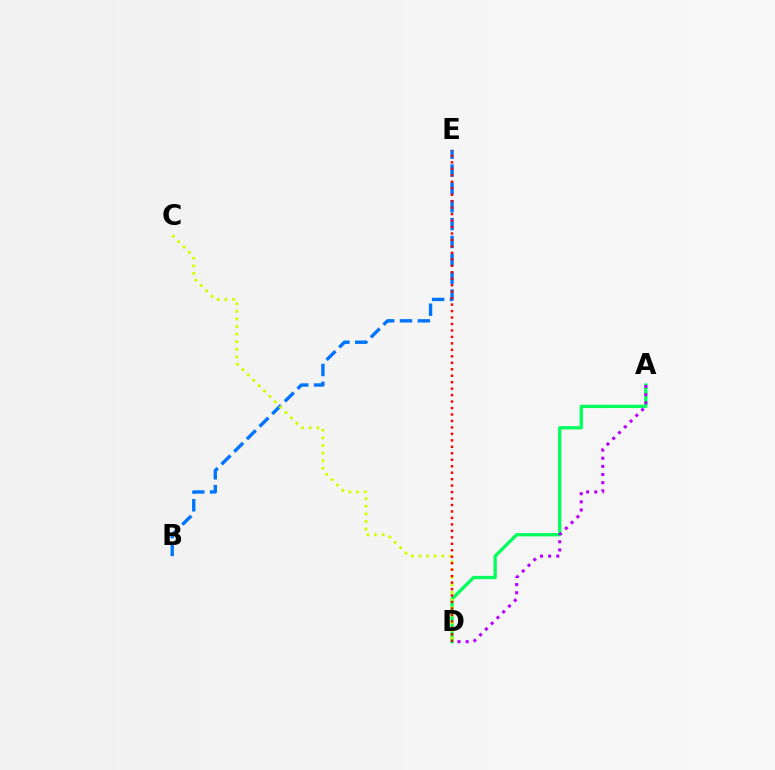{('B', 'E'): [{'color': '#0074ff', 'line_style': 'dashed', 'thickness': 2.42}], ('A', 'D'): [{'color': '#00ff5c', 'line_style': 'solid', 'thickness': 2.37}, {'color': '#b900ff', 'line_style': 'dotted', 'thickness': 2.21}], ('C', 'D'): [{'color': '#d1ff00', 'line_style': 'dotted', 'thickness': 2.07}], ('D', 'E'): [{'color': '#ff0000', 'line_style': 'dotted', 'thickness': 1.76}]}